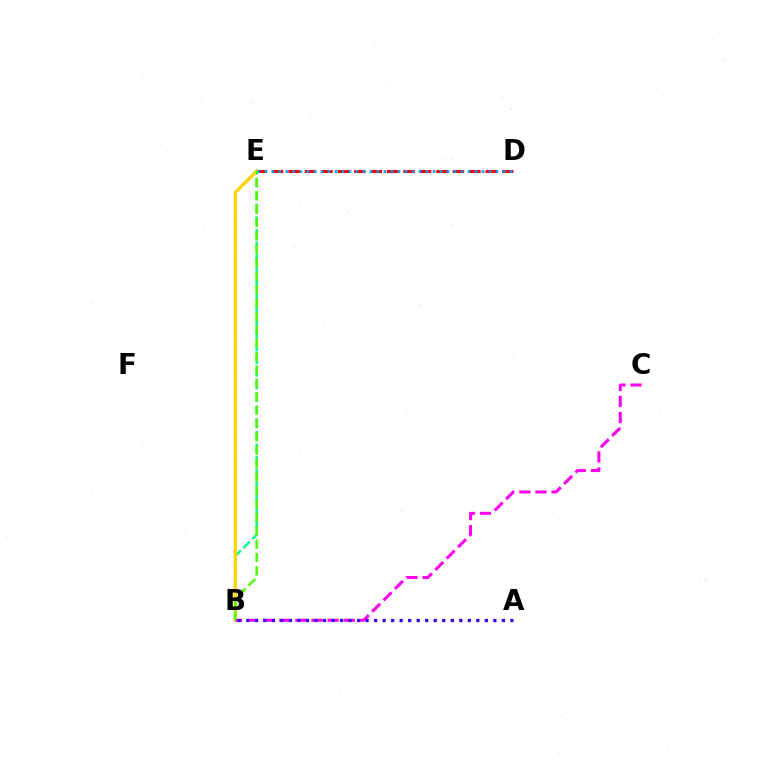{('B', 'E'): [{'color': '#00ff86', 'line_style': 'dashed', 'thickness': 1.71}, {'color': '#ffd500', 'line_style': 'solid', 'thickness': 2.37}, {'color': '#4fff00', 'line_style': 'dashed', 'thickness': 1.82}], ('B', 'C'): [{'color': '#ff00ed', 'line_style': 'dashed', 'thickness': 2.19}], ('A', 'B'): [{'color': '#3700ff', 'line_style': 'dotted', 'thickness': 2.31}], ('D', 'E'): [{'color': '#ff0000', 'line_style': 'dashed', 'thickness': 2.23}, {'color': '#009eff', 'line_style': 'dotted', 'thickness': 1.9}]}